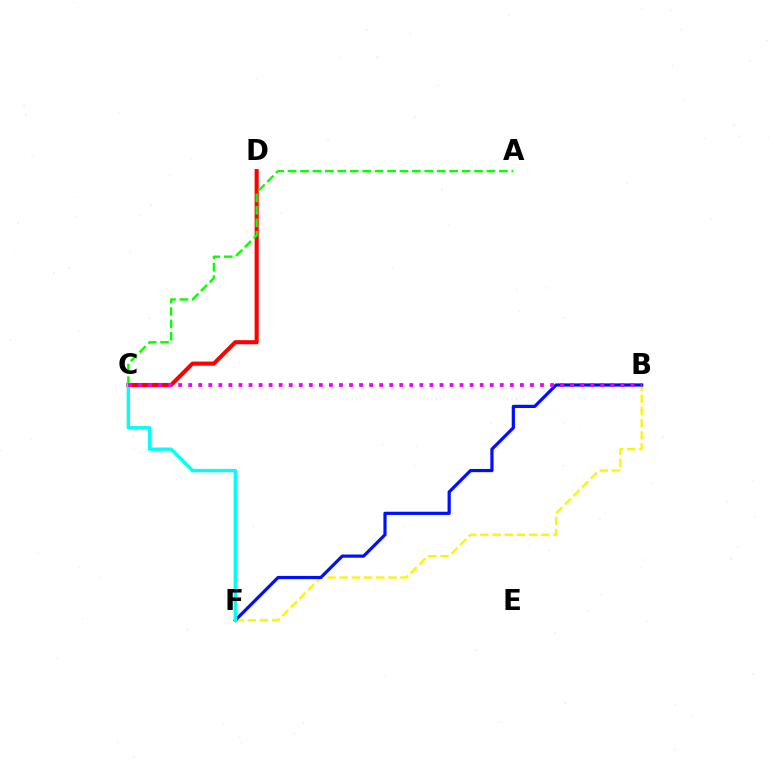{('C', 'D'): [{'color': '#ff0000', 'line_style': 'solid', 'thickness': 2.95}], ('A', 'C'): [{'color': '#08ff00', 'line_style': 'dashed', 'thickness': 1.69}], ('B', 'F'): [{'color': '#fcf500', 'line_style': 'dashed', 'thickness': 1.66}, {'color': '#0010ff', 'line_style': 'solid', 'thickness': 2.31}], ('C', 'F'): [{'color': '#00fff6', 'line_style': 'solid', 'thickness': 2.43}], ('B', 'C'): [{'color': '#ee00ff', 'line_style': 'dotted', 'thickness': 2.73}]}